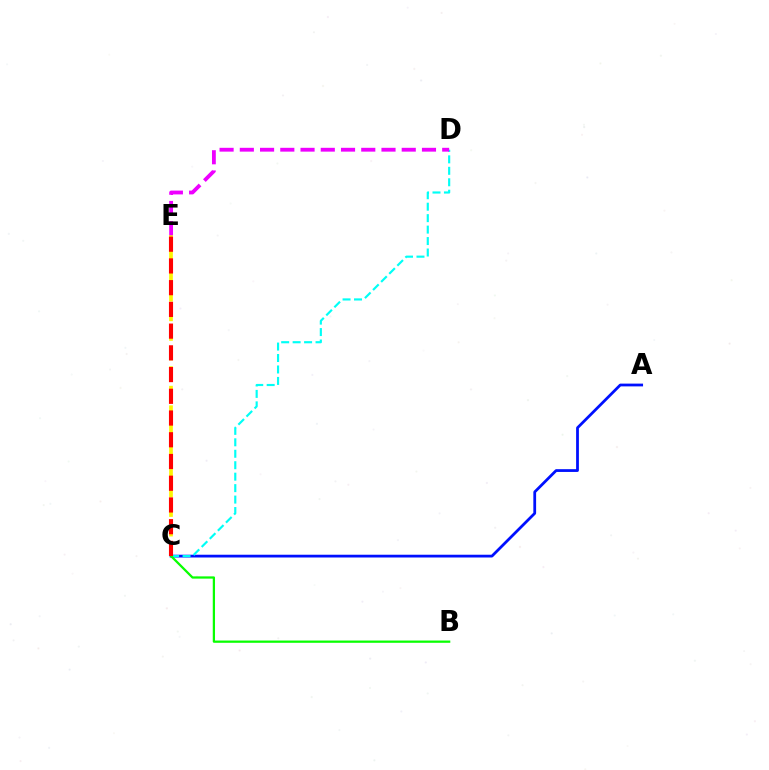{('A', 'C'): [{'color': '#0010ff', 'line_style': 'solid', 'thickness': 2.0}], ('C', 'D'): [{'color': '#00fff6', 'line_style': 'dashed', 'thickness': 1.56}], ('B', 'C'): [{'color': '#08ff00', 'line_style': 'solid', 'thickness': 1.62}], ('C', 'E'): [{'color': '#fcf500', 'line_style': 'dashed', 'thickness': 2.66}, {'color': '#ff0000', 'line_style': 'dashed', 'thickness': 2.95}], ('D', 'E'): [{'color': '#ee00ff', 'line_style': 'dashed', 'thickness': 2.75}]}